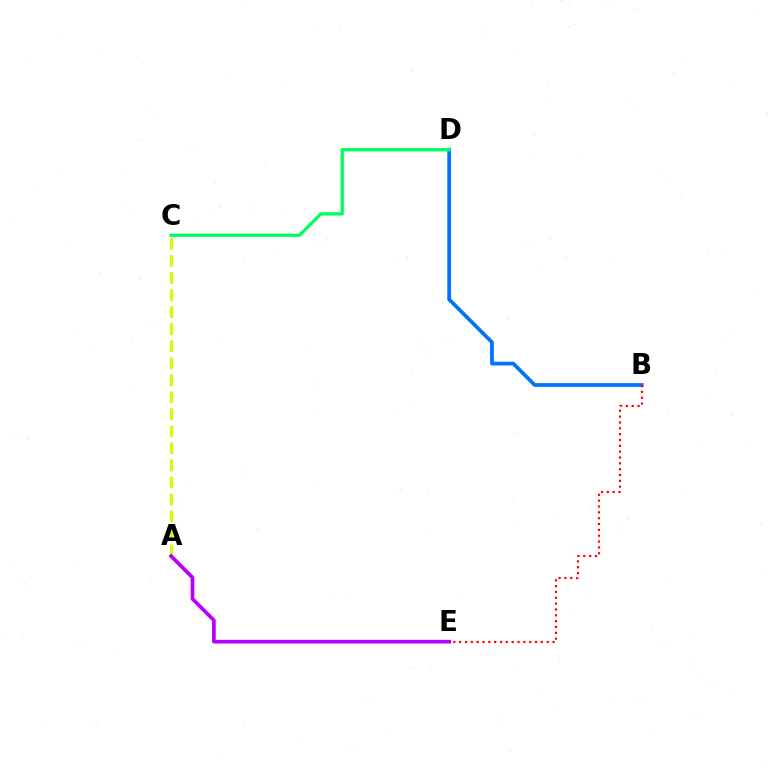{('A', 'C'): [{'color': '#d1ff00', 'line_style': 'dashed', 'thickness': 2.31}], ('B', 'D'): [{'color': '#0074ff', 'line_style': 'solid', 'thickness': 2.7}], ('A', 'E'): [{'color': '#b900ff', 'line_style': 'solid', 'thickness': 2.66}], ('B', 'E'): [{'color': '#ff0000', 'line_style': 'dotted', 'thickness': 1.59}], ('C', 'D'): [{'color': '#00ff5c', 'line_style': 'solid', 'thickness': 2.37}]}